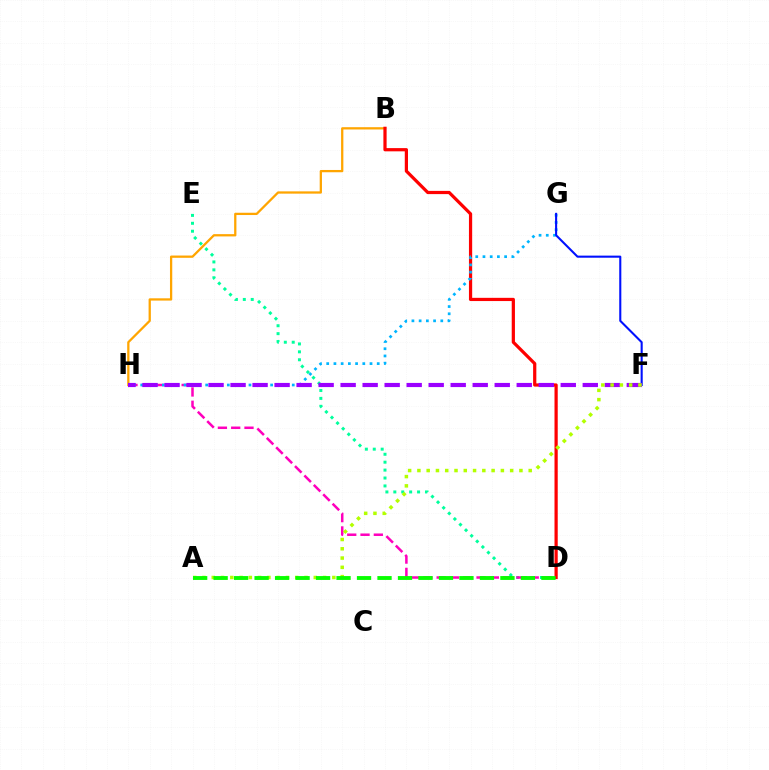{('B', 'H'): [{'color': '#ffa500', 'line_style': 'solid', 'thickness': 1.64}], ('D', 'E'): [{'color': '#00ff9d', 'line_style': 'dotted', 'thickness': 2.15}], ('B', 'D'): [{'color': '#ff0000', 'line_style': 'solid', 'thickness': 2.32}], ('D', 'H'): [{'color': '#ff00bd', 'line_style': 'dashed', 'thickness': 1.81}], ('G', 'H'): [{'color': '#00b5ff', 'line_style': 'dotted', 'thickness': 1.96}], ('F', 'G'): [{'color': '#0010ff', 'line_style': 'solid', 'thickness': 1.5}], ('F', 'H'): [{'color': '#9b00ff', 'line_style': 'dashed', 'thickness': 2.99}], ('A', 'F'): [{'color': '#b3ff00', 'line_style': 'dotted', 'thickness': 2.52}], ('A', 'D'): [{'color': '#08ff00', 'line_style': 'dashed', 'thickness': 2.78}]}